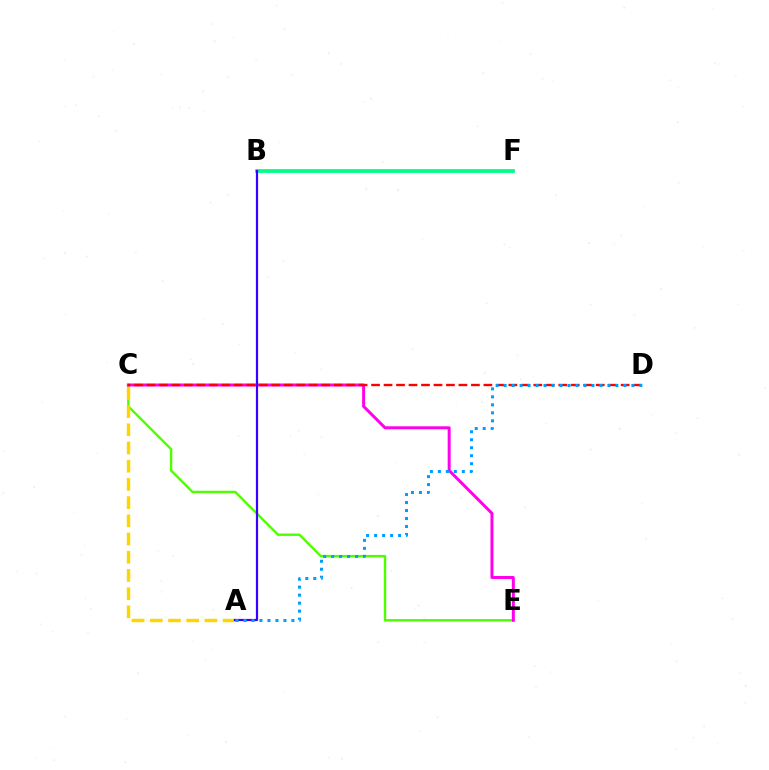{('C', 'E'): [{'color': '#4fff00', 'line_style': 'solid', 'thickness': 1.73}, {'color': '#ff00ed', 'line_style': 'solid', 'thickness': 2.14}], ('B', 'F'): [{'color': '#00ff86', 'line_style': 'solid', 'thickness': 2.71}], ('A', 'C'): [{'color': '#ffd500', 'line_style': 'dashed', 'thickness': 2.47}], ('A', 'B'): [{'color': '#3700ff', 'line_style': 'solid', 'thickness': 1.6}], ('C', 'D'): [{'color': '#ff0000', 'line_style': 'dashed', 'thickness': 1.7}], ('A', 'D'): [{'color': '#009eff', 'line_style': 'dotted', 'thickness': 2.17}]}